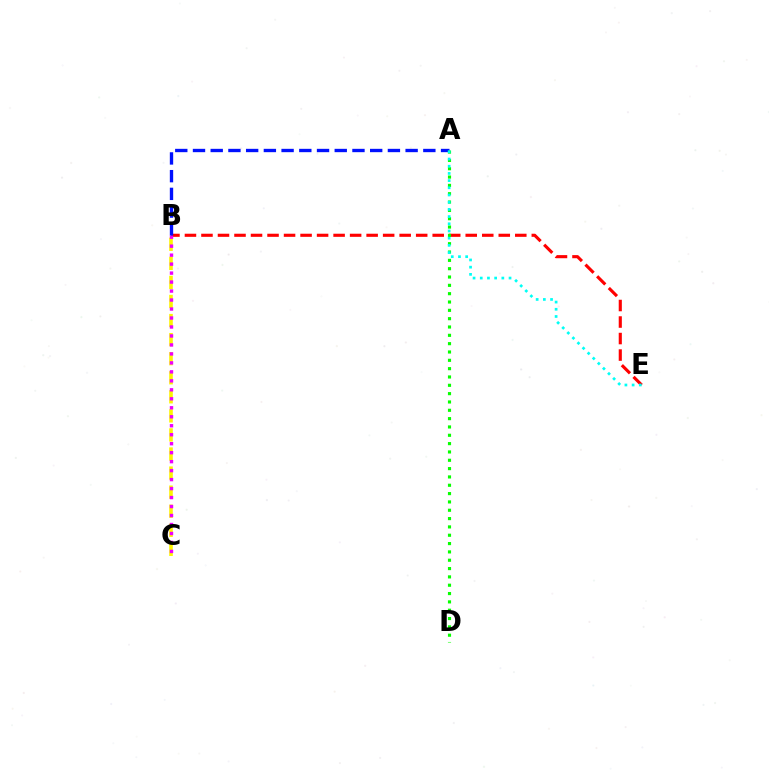{('B', 'C'): [{'color': '#fcf500', 'line_style': 'dashed', 'thickness': 2.59}, {'color': '#ee00ff', 'line_style': 'dotted', 'thickness': 2.44}], ('B', 'E'): [{'color': '#ff0000', 'line_style': 'dashed', 'thickness': 2.24}], ('A', 'B'): [{'color': '#0010ff', 'line_style': 'dashed', 'thickness': 2.41}], ('A', 'D'): [{'color': '#08ff00', 'line_style': 'dotted', 'thickness': 2.26}], ('A', 'E'): [{'color': '#00fff6', 'line_style': 'dotted', 'thickness': 1.96}]}